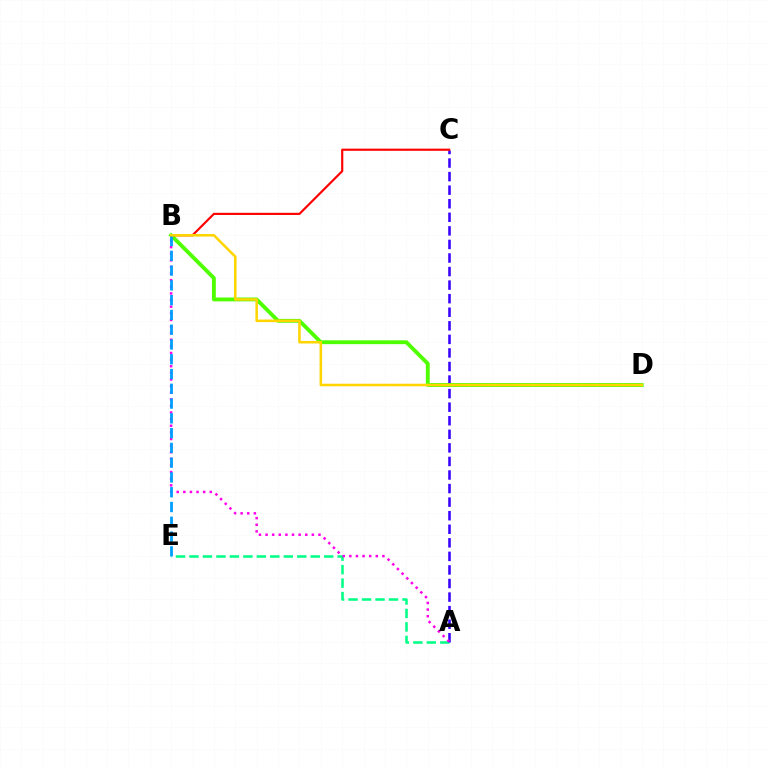{('A', 'E'): [{'color': '#00ff86', 'line_style': 'dashed', 'thickness': 1.83}], ('A', 'C'): [{'color': '#3700ff', 'line_style': 'dashed', 'thickness': 1.84}], ('B', 'D'): [{'color': '#4fff00', 'line_style': 'solid', 'thickness': 2.78}, {'color': '#ffd500', 'line_style': 'solid', 'thickness': 1.83}], ('A', 'B'): [{'color': '#ff00ed', 'line_style': 'dotted', 'thickness': 1.8}], ('B', 'C'): [{'color': '#ff0000', 'line_style': 'solid', 'thickness': 1.56}], ('B', 'E'): [{'color': '#009eff', 'line_style': 'dashed', 'thickness': 2.01}]}